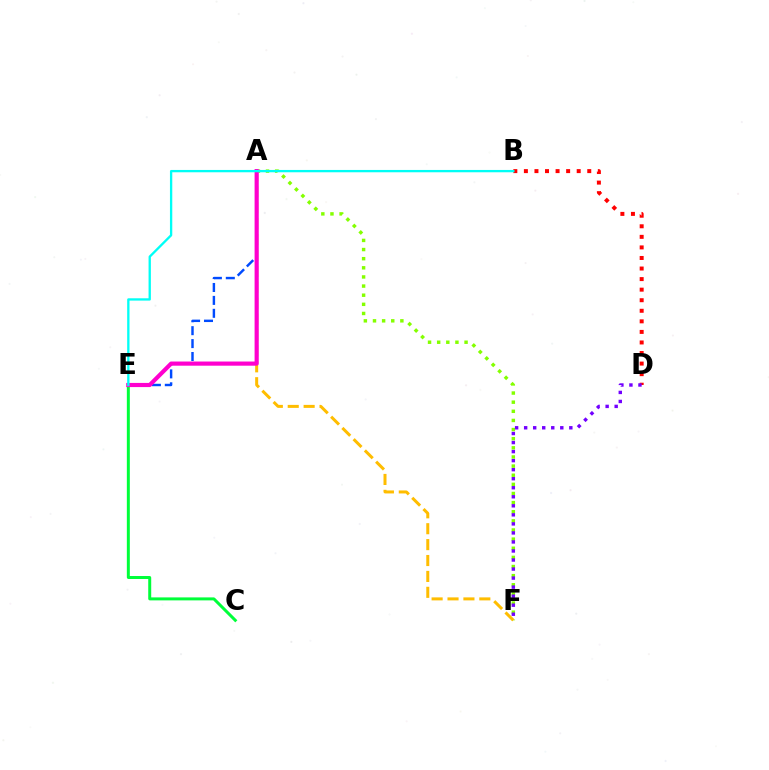{('A', 'F'): [{'color': '#84ff00', 'line_style': 'dotted', 'thickness': 2.48}, {'color': '#ffbd00', 'line_style': 'dashed', 'thickness': 2.16}], ('B', 'D'): [{'color': '#ff0000', 'line_style': 'dotted', 'thickness': 2.87}], ('D', 'F'): [{'color': '#7200ff', 'line_style': 'dotted', 'thickness': 2.45}], ('C', 'E'): [{'color': '#00ff39', 'line_style': 'solid', 'thickness': 2.15}], ('A', 'E'): [{'color': '#004bff', 'line_style': 'dashed', 'thickness': 1.75}, {'color': '#ff00cf', 'line_style': 'solid', 'thickness': 3.0}], ('B', 'E'): [{'color': '#00fff6', 'line_style': 'solid', 'thickness': 1.67}]}